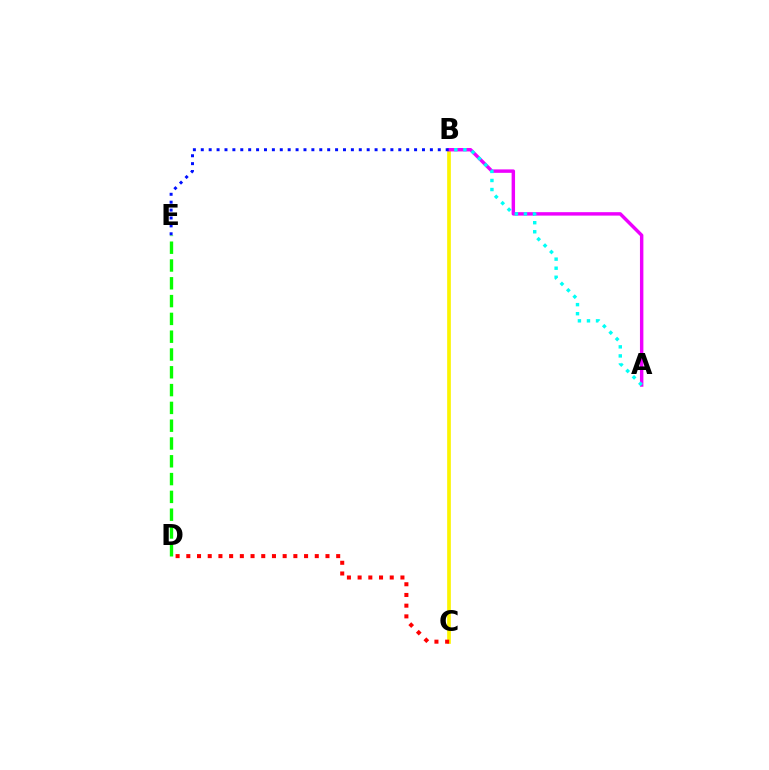{('B', 'C'): [{'color': '#fcf500', 'line_style': 'solid', 'thickness': 2.65}], ('C', 'D'): [{'color': '#ff0000', 'line_style': 'dotted', 'thickness': 2.91}], ('D', 'E'): [{'color': '#08ff00', 'line_style': 'dashed', 'thickness': 2.42}], ('A', 'B'): [{'color': '#ee00ff', 'line_style': 'solid', 'thickness': 2.47}, {'color': '#00fff6', 'line_style': 'dotted', 'thickness': 2.46}], ('B', 'E'): [{'color': '#0010ff', 'line_style': 'dotted', 'thickness': 2.15}]}